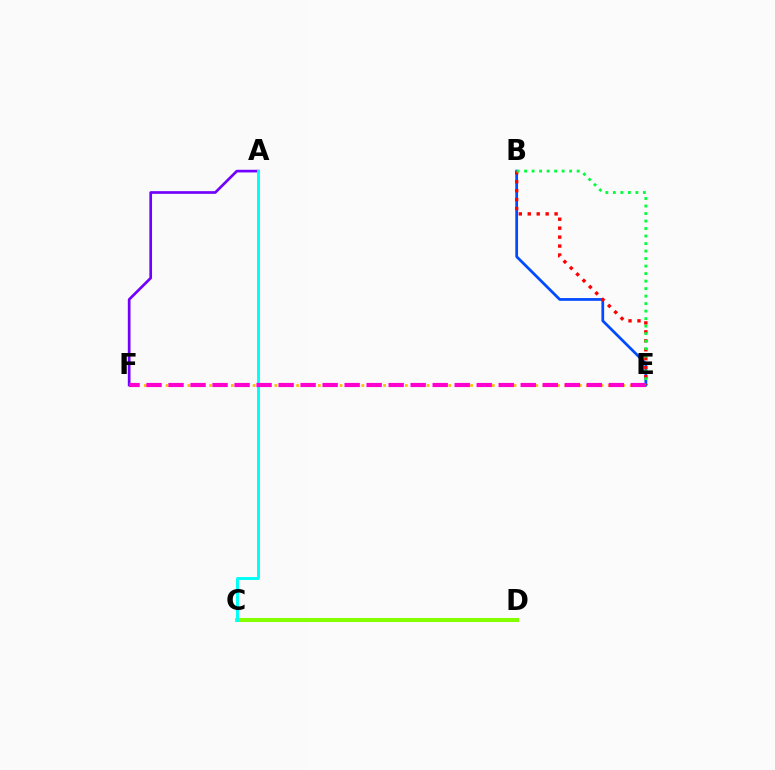{('A', 'F'): [{'color': '#7200ff', 'line_style': 'solid', 'thickness': 1.93}], ('E', 'F'): [{'color': '#ffbd00', 'line_style': 'dotted', 'thickness': 1.97}, {'color': '#ff00cf', 'line_style': 'dashed', 'thickness': 2.99}], ('C', 'D'): [{'color': '#84ff00', 'line_style': 'solid', 'thickness': 2.92}], ('B', 'E'): [{'color': '#004bff', 'line_style': 'solid', 'thickness': 1.98}, {'color': '#ff0000', 'line_style': 'dotted', 'thickness': 2.43}, {'color': '#00ff39', 'line_style': 'dotted', 'thickness': 2.04}], ('A', 'C'): [{'color': '#00fff6', 'line_style': 'solid', 'thickness': 2.12}]}